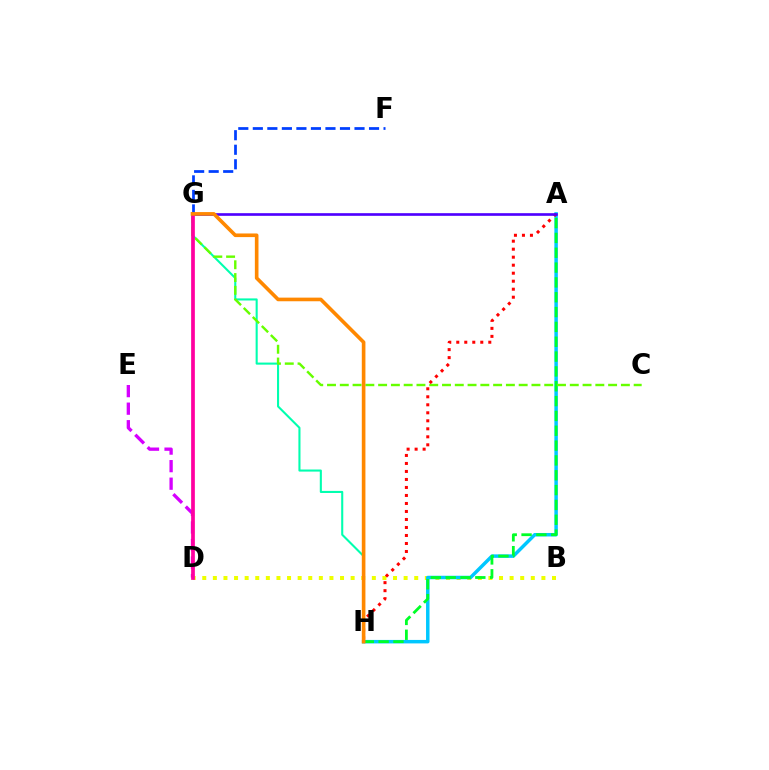{('B', 'D'): [{'color': '#eeff00', 'line_style': 'dotted', 'thickness': 2.88}], ('A', 'H'): [{'color': '#00c7ff', 'line_style': 'solid', 'thickness': 2.5}, {'color': '#00ff27', 'line_style': 'dashed', 'thickness': 2.02}, {'color': '#ff0000', 'line_style': 'dotted', 'thickness': 2.17}], ('D', 'E'): [{'color': '#d600ff', 'line_style': 'dashed', 'thickness': 2.38}], ('G', 'H'): [{'color': '#00ffaf', 'line_style': 'solid', 'thickness': 1.5}, {'color': '#ff8800', 'line_style': 'solid', 'thickness': 2.61}], ('C', 'G'): [{'color': '#66ff00', 'line_style': 'dashed', 'thickness': 1.74}], ('A', 'G'): [{'color': '#4f00ff', 'line_style': 'solid', 'thickness': 1.91}], ('D', 'G'): [{'color': '#ff00a0', 'line_style': 'solid', 'thickness': 2.68}], ('F', 'G'): [{'color': '#003fff', 'line_style': 'dashed', 'thickness': 1.97}]}